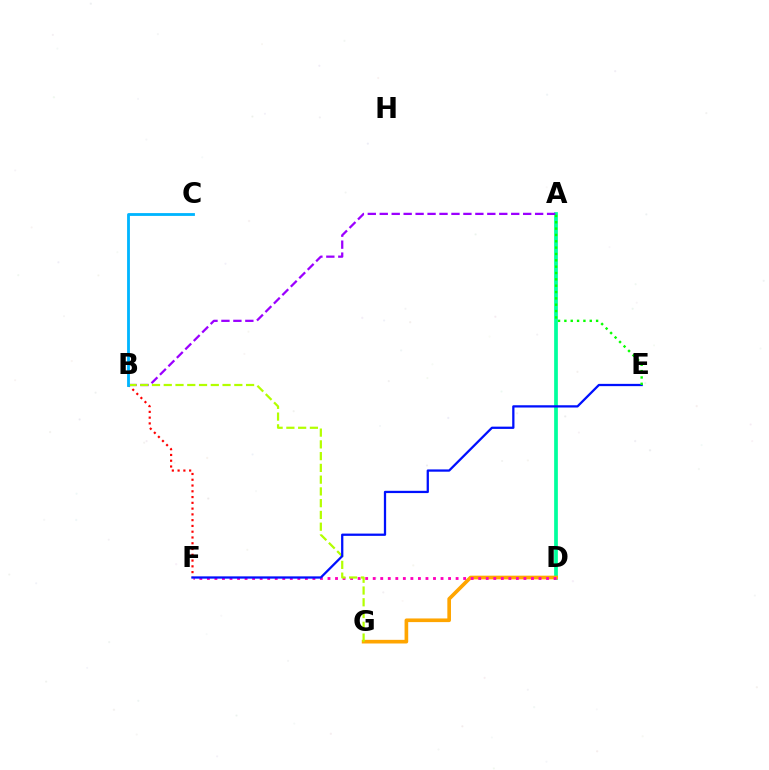{('A', 'D'): [{'color': '#00ff9d', 'line_style': 'solid', 'thickness': 2.68}], ('D', 'G'): [{'color': '#ffa500', 'line_style': 'solid', 'thickness': 2.63}], ('B', 'F'): [{'color': '#ff0000', 'line_style': 'dotted', 'thickness': 1.57}], ('A', 'B'): [{'color': '#9b00ff', 'line_style': 'dashed', 'thickness': 1.62}], ('D', 'F'): [{'color': '#ff00bd', 'line_style': 'dotted', 'thickness': 2.05}], ('B', 'G'): [{'color': '#b3ff00', 'line_style': 'dashed', 'thickness': 1.6}], ('E', 'F'): [{'color': '#0010ff', 'line_style': 'solid', 'thickness': 1.64}], ('A', 'E'): [{'color': '#08ff00', 'line_style': 'dotted', 'thickness': 1.72}], ('B', 'C'): [{'color': '#00b5ff', 'line_style': 'solid', 'thickness': 2.03}]}